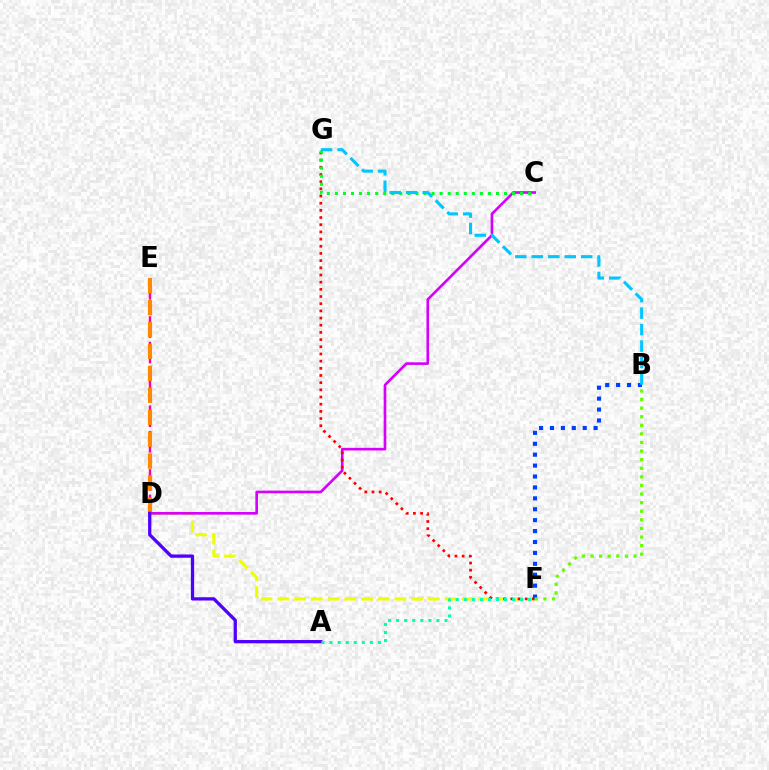{('D', 'F'): [{'color': '#eeff00', 'line_style': 'dashed', 'thickness': 2.27}], ('C', 'D'): [{'color': '#d600ff', 'line_style': 'solid', 'thickness': 1.91}], ('D', 'E'): [{'color': '#ff00a0', 'line_style': 'dashed', 'thickness': 1.73}, {'color': '#ff8800', 'line_style': 'dashed', 'thickness': 2.98}], ('F', 'G'): [{'color': '#ff0000', 'line_style': 'dotted', 'thickness': 1.95}], ('B', 'F'): [{'color': '#003fff', 'line_style': 'dotted', 'thickness': 2.97}, {'color': '#66ff00', 'line_style': 'dotted', 'thickness': 2.33}], ('C', 'G'): [{'color': '#00ff27', 'line_style': 'dotted', 'thickness': 2.19}], ('A', 'D'): [{'color': '#4f00ff', 'line_style': 'solid', 'thickness': 2.35}], ('A', 'F'): [{'color': '#00ffaf', 'line_style': 'dotted', 'thickness': 2.19}], ('B', 'G'): [{'color': '#00c7ff', 'line_style': 'dashed', 'thickness': 2.24}]}